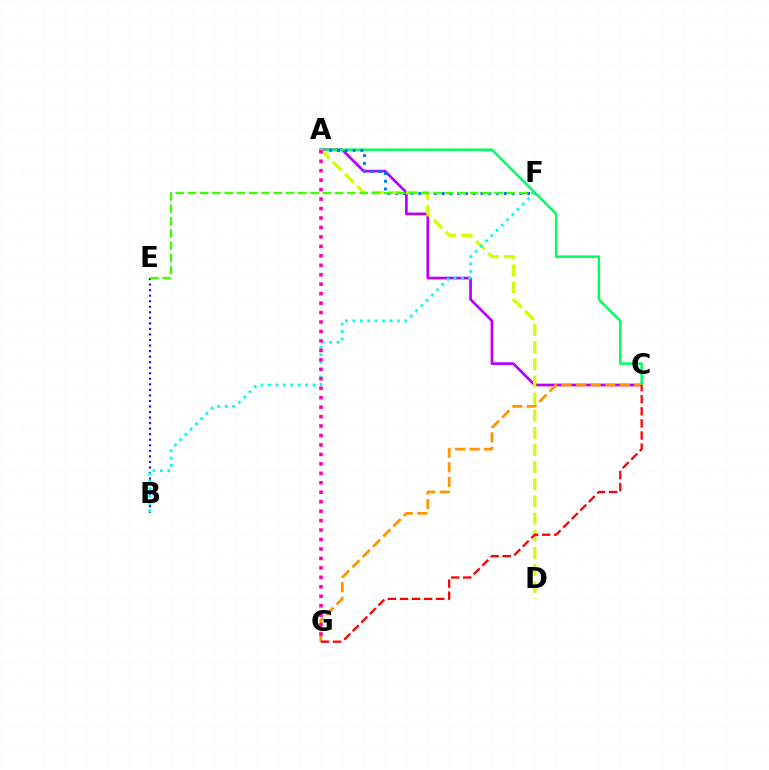{('B', 'E'): [{'color': '#2500ff', 'line_style': 'dotted', 'thickness': 1.51}], ('A', 'C'): [{'color': '#b900ff', 'line_style': 'solid', 'thickness': 1.94}, {'color': '#00ff5c', 'line_style': 'solid', 'thickness': 1.79}], ('A', 'F'): [{'color': '#0074ff', 'line_style': 'dotted', 'thickness': 2.11}], ('C', 'G'): [{'color': '#ff9400', 'line_style': 'dashed', 'thickness': 1.98}, {'color': '#ff0000', 'line_style': 'dashed', 'thickness': 1.64}], ('A', 'D'): [{'color': '#d1ff00', 'line_style': 'dashed', 'thickness': 2.33}], ('E', 'F'): [{'color': '#3dff00', 'line_style': 'dashed', 'thickness': 1.67}], ('B', 'F'): [{'color': '#00fff6', 'line_style': 'dotted', 'thickness': 2.02}], ('A', 'G'): [{'color': '#ff00ac', 'line_style': 'dotted', 'thickness': 2.57}]}